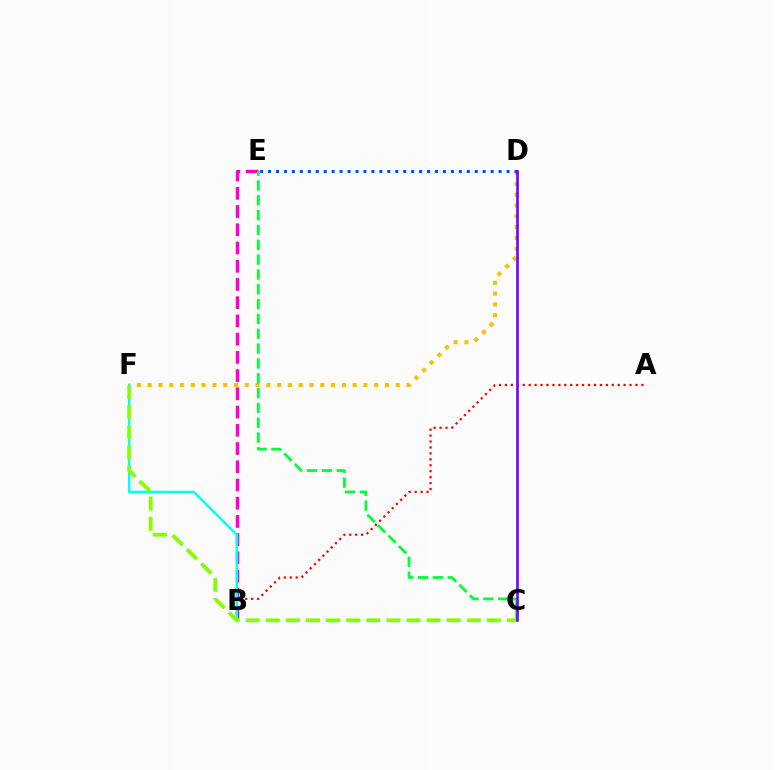{('B', 'E'): [{'color': '#ff00cf', 'line_style': 'dashed', 'thickness': 2.48}], ('A', 'B'): [{'color': '#ff0000', 'line_style': 'dotted', 'thickness': 1.61}], ('D', 'F'): [{'color': '#ffbd00', 'line_style': 'dotted', 'thickness': 2.93}], ('B', 'F'): [{'color': '#00fff6', 'line_style': 'solid', 'thickness': 1.74}], ('C', 'E'): [{'color': '#00ff39', 'line_style': 'dashed', 'thickness': 2.01}], ('C', 'F'): [{'color': '#84ff00', 'line_style': 'dashed', 'thickness': 2.73}], ('D', 'E'): [{'color': '#004bff', 'line_style': 'dotted', 'thickness': 2.16}], ('C', 'D'): [{'color': '#7200ff', 'line_style': 'solid', 'thickness': 1.88}]}